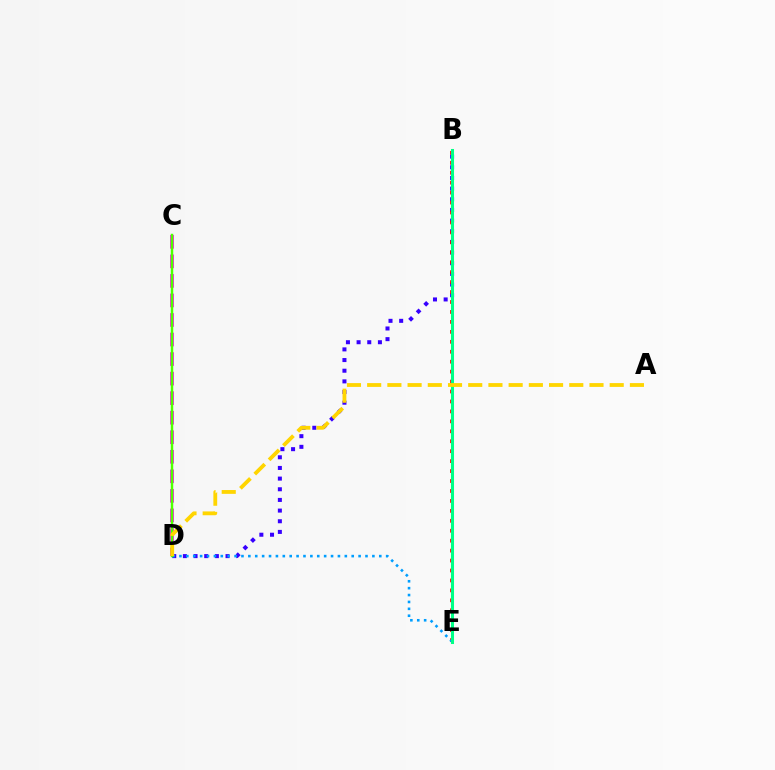{('B', 'D'): [{'color': '#3700ff', 'line_style': 'dotted', 'thickness': 2.9}], ('C', 'D'): [{'color': '#ff00ed', 'line_style': 'dashed', 'thickness': 2.65}, {'color': '#4fff00', 'line_style': 'solid', 'thickness': 1.77}], ('B', 'E'): [{'color': '#ff0000', 'line_style': 'dotted', 'thickness': 2.7}, {'color': '#00ff86', 'line_style': 'solid', 'thickness': 2.19}], ('D', 'E'): [{'color': '#009eff', 'line_style': 'dotted', 'thickness': 1.87}], ('A', 'D'): [{'color': '#ffd500', 'line_style': 'dashed', 'thickness': 2.75}]}